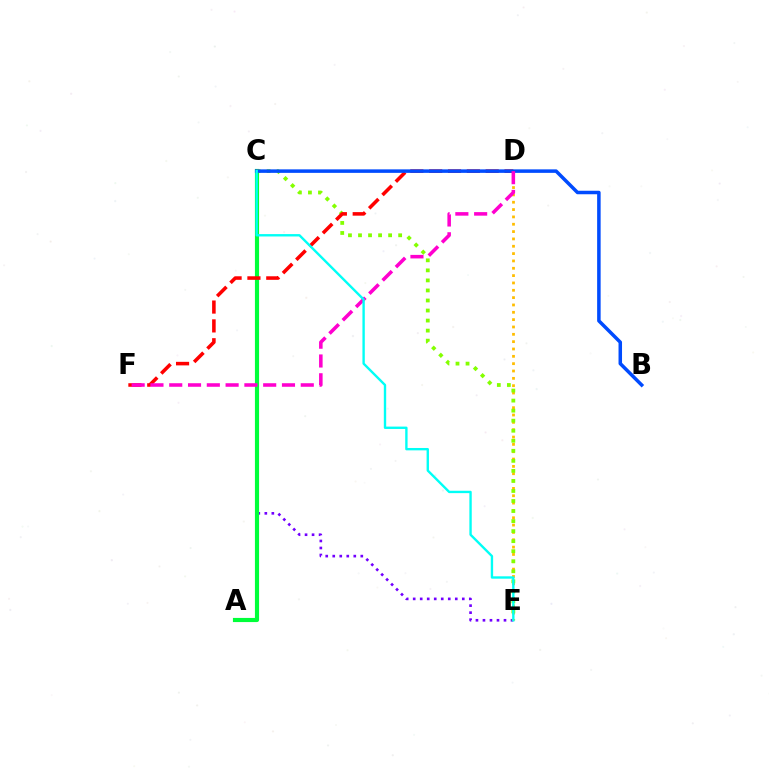{('C', 'E'): [{'color': '#7200ff', 'line_style': 'dotted', 'thickness': 1.91}, {'color': '#84ff00', 'line_style': 'dotted', 'thickness': 2.73}, {'color': '#00fff6', 'line_style': 'solid', 'thickness': 1.71}], ('D', 'E'): [{'color': '#ffbd00', 'line_style': 'dotted', 'thickness': 1.99}], ('A', 'C'): [{'color': '#00ff39', 'line_style': 'solid', 'thickness': 2.99}], ('D', 'F'): [{'color': '#ff0000', 'line_style': 'dashed', 'thickness': 2.56}, {'color': '#ff00cf', 'line_style': 'dashed', 'thickness': 2.55}], ('B', 'C'): [{'color': '#004bff', 'line_style': 'solid', 'thickness': 2.53}]}